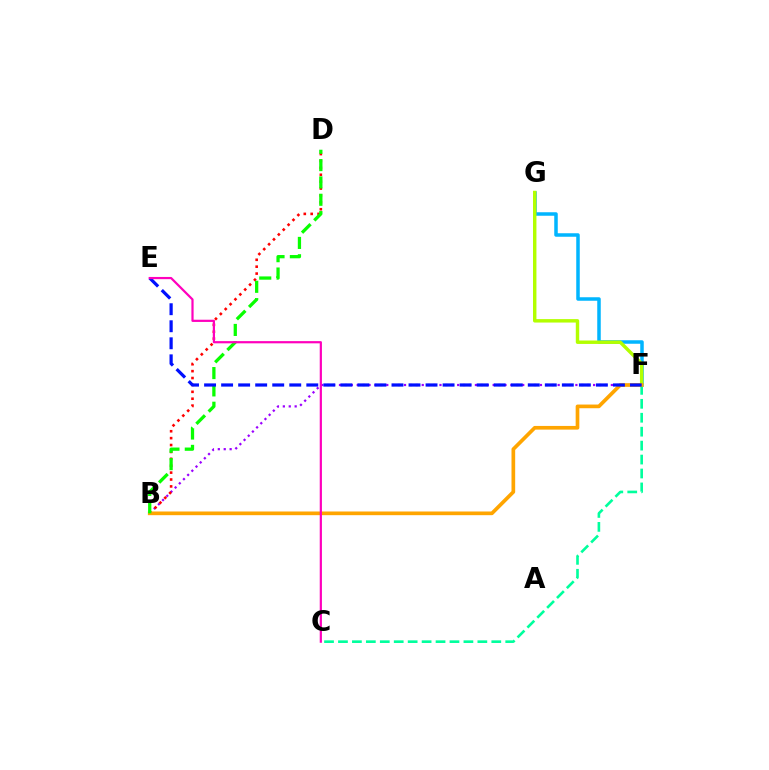{('B', 'F'): [{'color': '#9b00ff', 'line_style': 'dotted', 'thickness': 1.61}, {'color': '#ffa500', 'line_style': 'solid', 'thickness': 2.65}], ('B', 'D'): [{'color': '#ff0000', 'line_style': 'dotted', 'thickness': 1.87}, {'color': '#08ff00', 'line_style': 'dashed', 'thickness': 2.35}], ('F', 'G'): [{'color': '#00b5ff', 'line_style': 'solid', 'thickness': 2.53}, {'color': '#b3ff00', 'line_style': 'solid', 'thickness': 2.47}], ('C', 'F'): [{'color': '#00ff9d', 'line_style': 'dashed', 'thickness': 1.89}], ('E', 'F'): [{'color': '#0010ff', 'line_style': 'dashed', 'thickness': 2.31}], ('C', 'E'): [{'color': '#ff00bd', 'line_style': 'solid', 'thickness': 1.59}]}